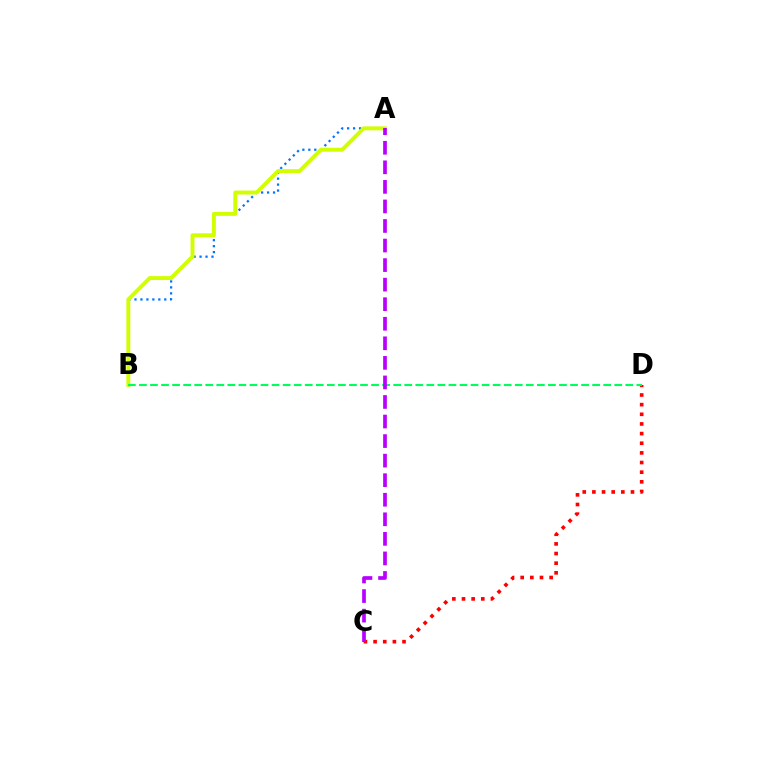{('A', 'B'): [{'color': '#0074ff', 'line_style': 'dotted', 'thickness': 1.62}, {'color': '#d1ff00', 'line_style': 'solid', 'thickness': 2.83}], ('C', 'D'): [{'color': '#ff0000', 'line_style': 'dotted', 'thickness': 2.62}], ('B', 'D'): [{'color': '#00ff5c', 'line_style': 'dashed', 'thickness': 1.5}], ('A', 'C'): [{'color': '#b900ff', 'line_style': 'dashed', 'thickness': 2.66}]}